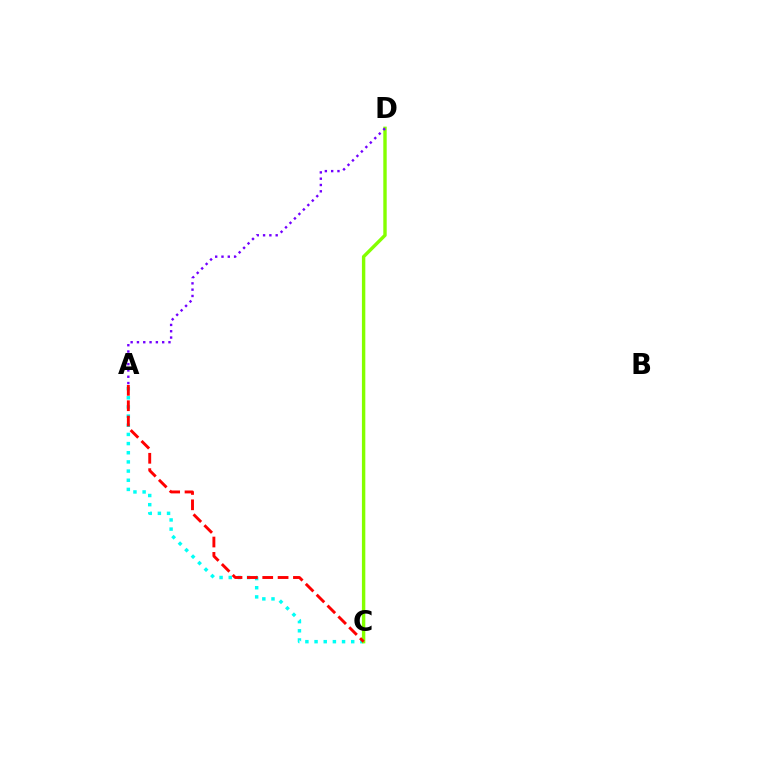{('A', 'C'): [{'color': '#00fff6', 'line_style': 'dotted', 'thickness': 2.49}, {'color': '#ff0000', 'line_style': 'dashed', 'thickness': 2.09}], ('C', 'D'): [{'color': '#84ff00', 'line_style': 'solid', 'thickness': 2.45}], ('A', 'D'): [{'color': '#7200ff', 'line_style': 'dotted', 'thickness': 1.71}]}